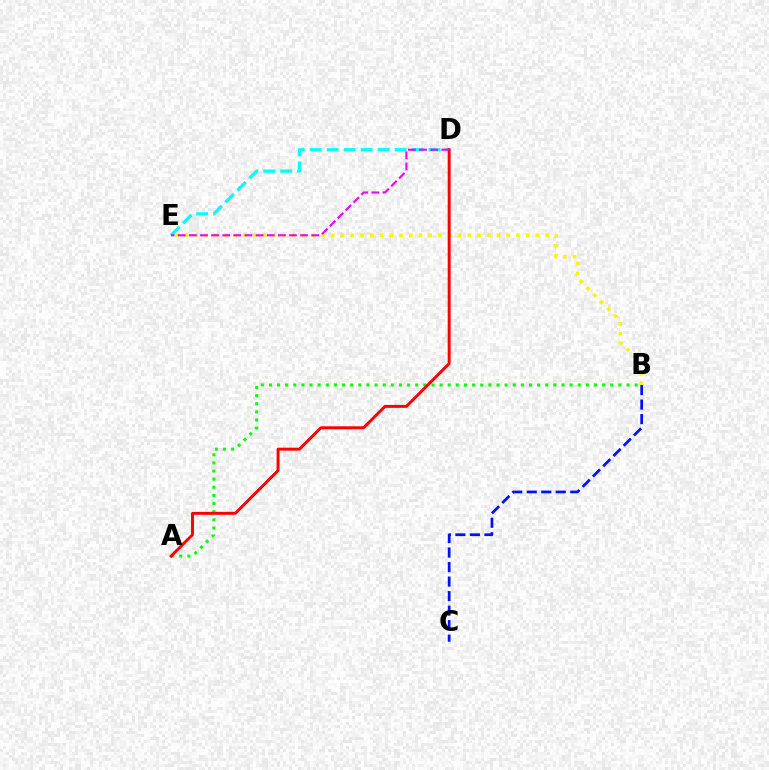{('A', 'B'): [{'color': '#08ff00', 'line_style': 'dotted', 'thickness': 2.21}], ('B', 'E'): [{'color': '#fcf500', 'line_style': 'dotted', 'thickness': 2.65}], ('D', 'E'): [{'color': '#00fff6', 'line_style': 'dashed', 'thickness': 2.31}, {'color': '#ee00ff', 'line_style': 'dashed', 'thickness': 1.51}], ('B', 'C'): [{'color': '#0010ff', 'line_style': 'dashed', 'thickness': 1.97}], ('A', 'D'): [{'color': '#ff0000', 'line_style': 'solid', 'thickness': 2.12}]}